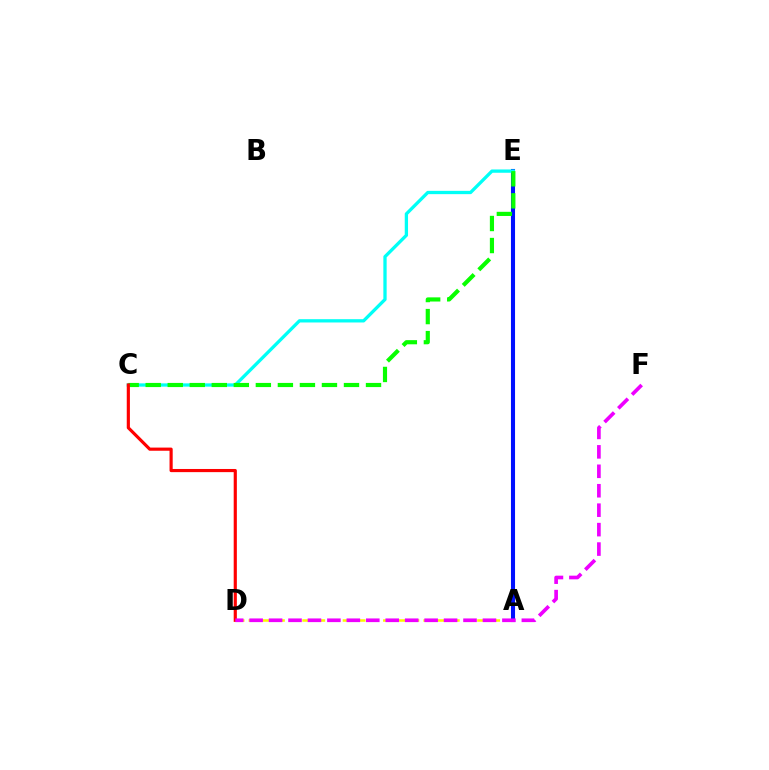{('A', 'E'): [{'color': '#0010ff', 'line_style': 'solid', 'thickness': 2.94}], ('C', 'E'): [{'color': '#00fff6', 'line_style': 'solid', 'thickness': 2.37}, {'color': '#08ff00', 'line_style': 'dashed', 'thickness': 2.99}], ('A', 'D'): [{'color': '#fcf500', 'line_style': 'dashed', 'thickness': 1.83}], ('C', 'D'): [{'color': '#ff0000', 'line_style': 'solid', 'thickness': 2.27}], ('D', 'F'): [{'color': '#ee00ff', 'line_style': 'dashed', 'thickness': 2.64}]}